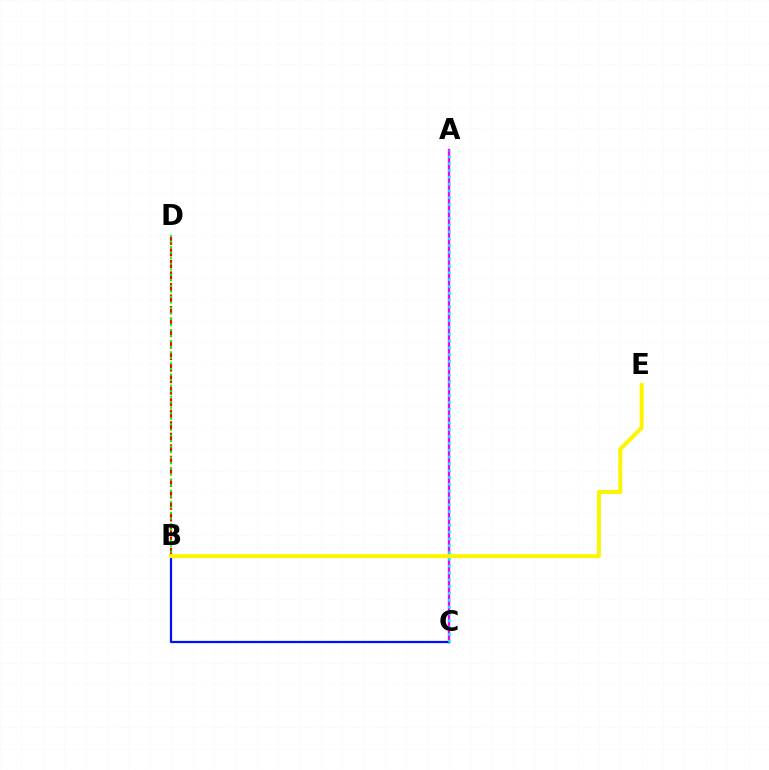{('A', 'C'): [{'color': '#ee00ff', 'line_style': 'solid', 'thickness': 1.69}, {'color': '#00fff6', 'line_style': 'dotted', 'thickness': 1.85}], ('B', 'C'): [{'color': '#0010ff', 'line_style': 'solid', 'thickness': 1.6}], ('B', 'D'): [{'color': '#ff0000', 'line_style': 'dashed', 'thickness': 1.57}, {'color': '#08ff00', 'line_style': 'dotted', 'thickness': 1.5}], ('B', 'E'): [{'color': '#fcf500', 'line_style': 'solid', 'thickness': 2.87}]}